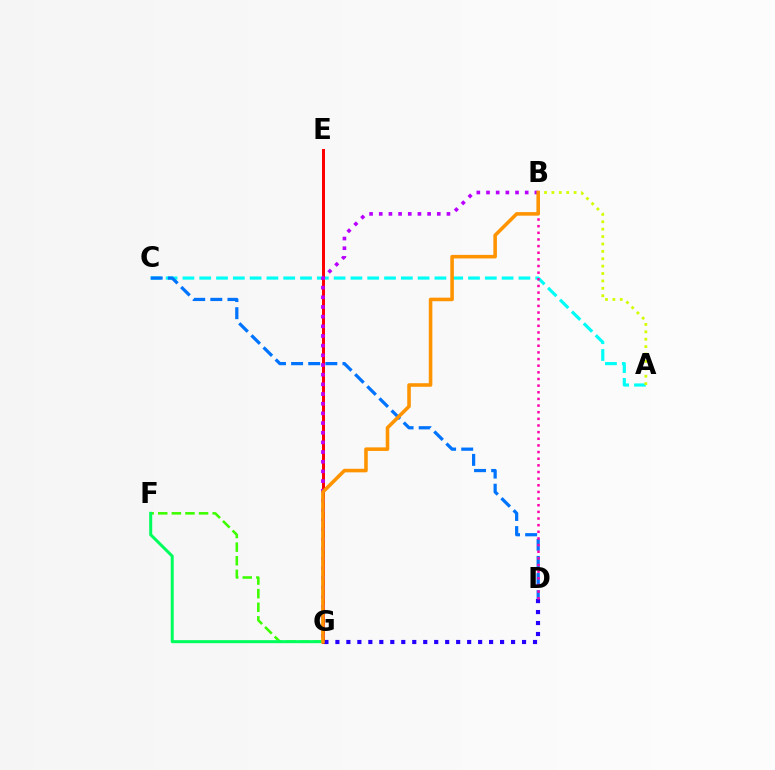{('F', 'G'): [{'color': '#3dff00', 'line_style': 'dashed', 'thickness': 1.85}, {'color': '#00ff5c', 'line_style': 'solid', 'thickness': 2.17}], ('A', 'C'): [{'color': '#00fff6', 'line_style': 'dashed', 'thickness': 2.28}], ('E', 'G'): [{'color': '#ff0000', 'line_style': 'solid', 'thickness': 2.16}], ('B', 'G'): [{'color': '#b900ff', 'line_style': 'dotted', 'thickness': 2.63}, {'color': '#ff9400', 'line_style': 'solid', 'thickness': 2.57}], ('D', 'G'): [{'color': '#2500ff', 'line_style': 'dotted', 'thickness': 2.98}], ('C', 'D'): [{'color': '#0074ff', 'line_style': 'dashed', 'thickness': 2.33}], ('B', 'D'): [{'color': '#ff00ac', 'line_style': 'dotted', 'thickness': 1.81}], ('A', 'B'): [{'color': '#d1ff00', 'line_style': 'dotted', 'thickness': 2.01}]}